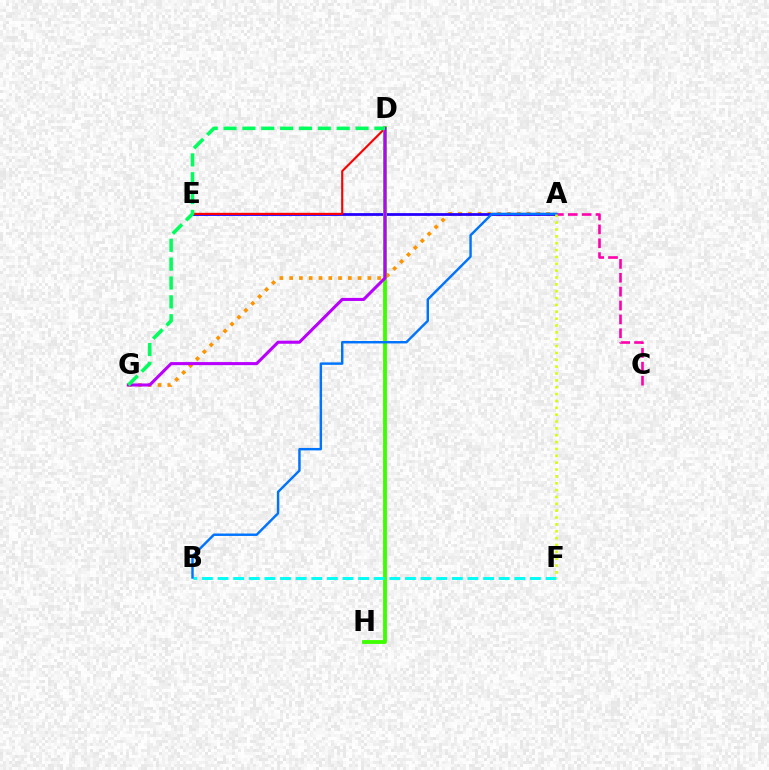{('A', 'G'): [{'color': '#ff9400', 'line_style': 'dotted', 'thickness': 2.66}], ('A', 'E'): [{'color': '#2500ff', 'line_style': 'solid', 'thickness': 1.99}], ('A', 'C'): [{'color': '#ff00ac', 'line_style': 'dashed', 'thickness': 1.89}], ('D', 'E'): [{'color': '#ff0000', 'line_style': 'solid', 'thickness': 1.53}], ('D', 'H'): [{'color': '#3dff00', 'line_style': 'solid', 'thickness': 2.76}], ('B', 'F'): [{'color': '#00fff6', 'line_style': 'dashed', 'thickness': 2.12}], ('A', 'B'): [{'color': '#0074ff', 'line_style': 'solid', 'thickness': 1.75}], ('A', 'F'): [{'color': '#d1ff00', 'line_style': 'dotted', 'thickness': 1.86}], ('D', 'G'): [{'color': '#b900ff', 'line_style': 'solid', 'thickness': 2.21}, {'color': '#00ff5c', 'line_style': 'dashed', 'thickness': 2.56}]}